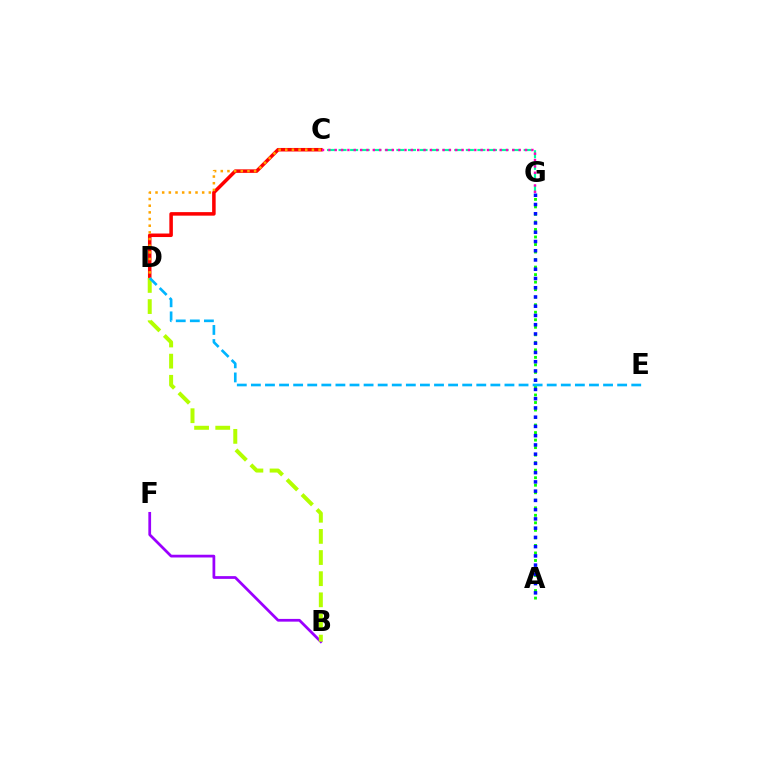{('A', 'G'): [{'color': '#08ff00', 'line_style': 'dotted', 'thickness': 2.04}, {'color': '#0010ff', 'line_style': 'dotted', 'thickness': 2.51}], ('C', 'G'): [{'color': '#00ff9d', 'line_style': 'dashed', 'thickness': 1.57}, {'color': '#ff00bd', 'line_style': 'dotted', 'thickness': 1.72}], ('B', 'F'): [{'color': '#9b00ff', 'line_style': 'solid', 'thickness': 1.97}], ('C', 'D'): [{'color': '#ff0000', 'line_style': 'solid', 'thickness': 2.54}, {'color': '#ffa500', 'line_style': 'dotted', 'thickness': 1.81}], ('B', 'D'): [{'color': '#b3ff00', 'line_style': 'dashed', 'thickness': 2.87}], ('D', 'E'): [{'color': '#00b5ff', 'line_style': 'dashed', 'thickness': 1.91}]}